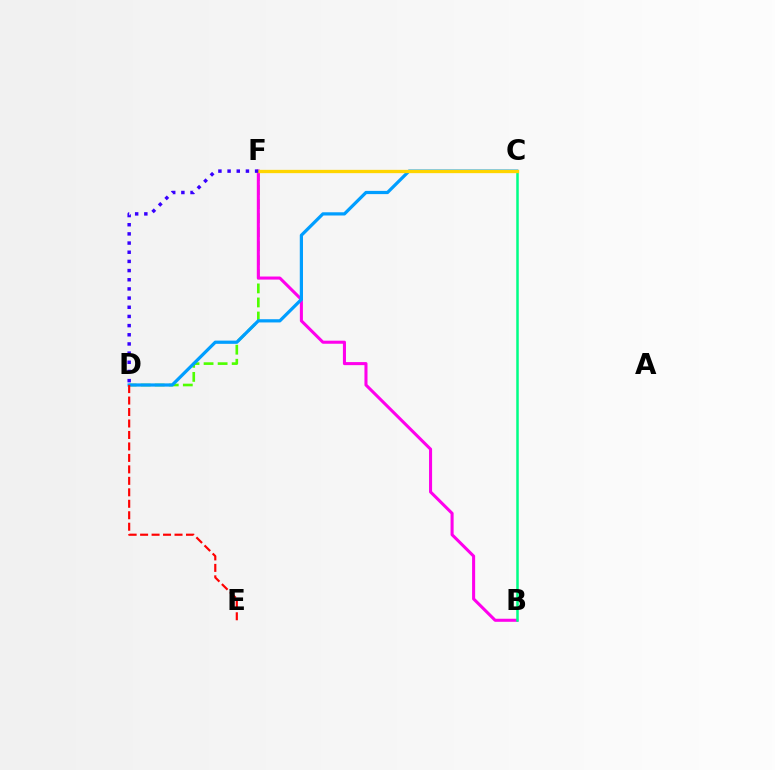{('D', 'F'): [{'color': '#4fff00', 'line_style': 'dashed', 'thickness': 1.91}, {'color': '#3700ff', 'line_style': 'dotted', 'thickness': 2.49}], ('B', 'F'): [{'color': '#ff00ed', 'line_style': 'solid', 'thickness': 2.2}], ('C', 'D'): [{'color': '#009eff', 'line_style': 'solid', 'thickness': 2.32}], ('D', 'E'): [{'color': '#ff0000', 'line_style': 'dashed', 'thickness': 1.56}], ('B', 'C'): [{'color': '#00ff86', 'line_style': 'solid', 'thickness': 1.81}], ('C', 'F'): [{'color': '#ffd500', 'line_style': 'solid', 'thickness': 2.38}]}